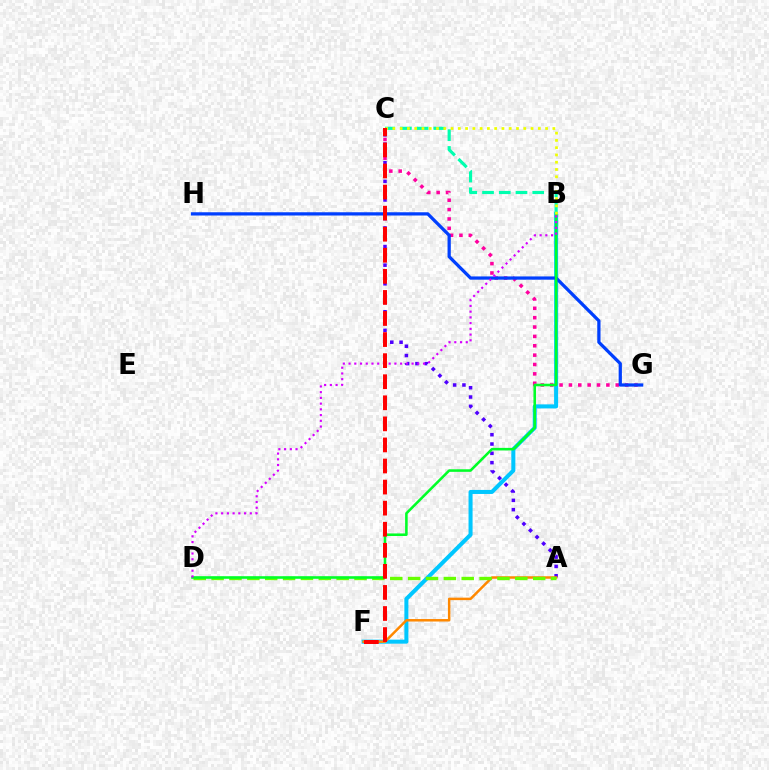{('A', 'C'): [{'color': '#4f00ff', 'line_style': 'dotted', 'thickness': 2.53}], ('C', 'G'): [{'color': '#ff00a0', 'line_style': 'dotted', 'thickness': 2.54}], ('B', 'F'): [{'color': '#00c7ff', 'line_style': 'solid', 'thickness': 2.91}], ('G', 'H'): [{'color': '#003fff', 'line_style': 'solid', 'thickness': 2.34}], ('A', 'F'): [{'color': '#ff8800', 'line_style': 'solid', 'thickness': 1.79}], ('A', 'D'): [{'color': '#66ff00', 'line_style': 'dashed', 'thickness': 2.43}], ('B', 'D'): [{'color': '#00ff27', 'line_style': 'solid', 'thickness': 1.85}, {'color': '#d600ff', 'line_style': 'dotted', 'thickness': 1.56}], ('B', 'C'): [{'color': '#00ffaf', 'line_style': 'dashed', 'thickness': 2.27}, {'color': '#eeff00', 'line_style': 'dotted', 'thickness': 1.98}], ('C', 'F'): [{'color': '#ff0000', 'line_style': 'dashed', 'thickness': 2.86}]}